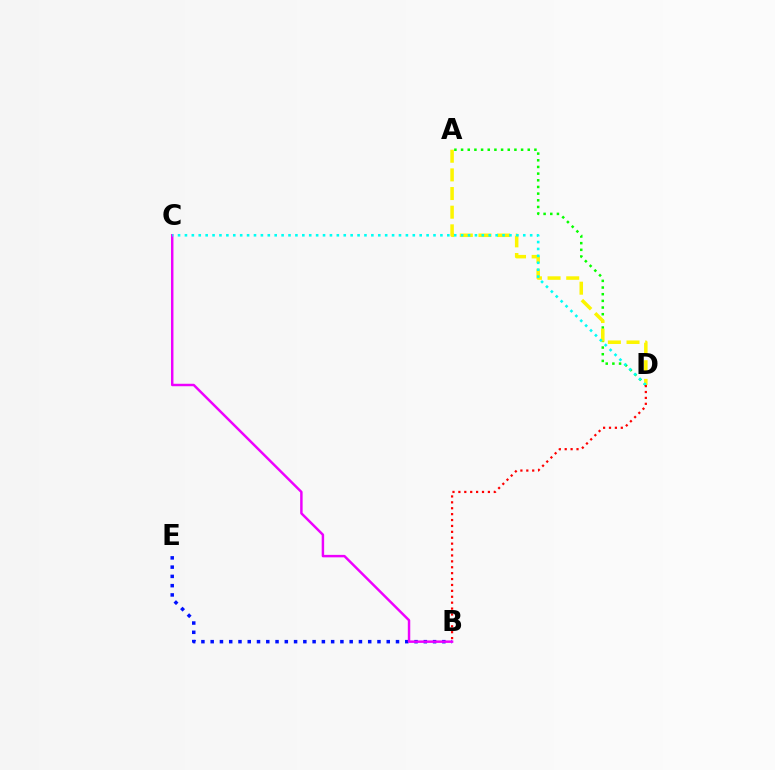{('A', 'D'): [{'color': '#08ff00', 'line_style': 'dotted', 'thickness': 1.81}, {'color': '#fcf500', 'line_style': 'dashed', 'thickness': 2.53}], ('B', 'E'): [{'color': '#0010ff', 'line_style': 'dotted', 'thickness': 2.52}], ('B', 'C'): [{'color': '#ee00ff', 'line_style': 'solid', 'thickness': 1.77}], ('C', 'D'): [{'color': '#00fff6', 'line_style': 'dotted', 'thickness': 1.88}], ('B', 'D'): [{'color': '#ff0000', 'line_style': 'dotted', 'thickness': 1.6}]}